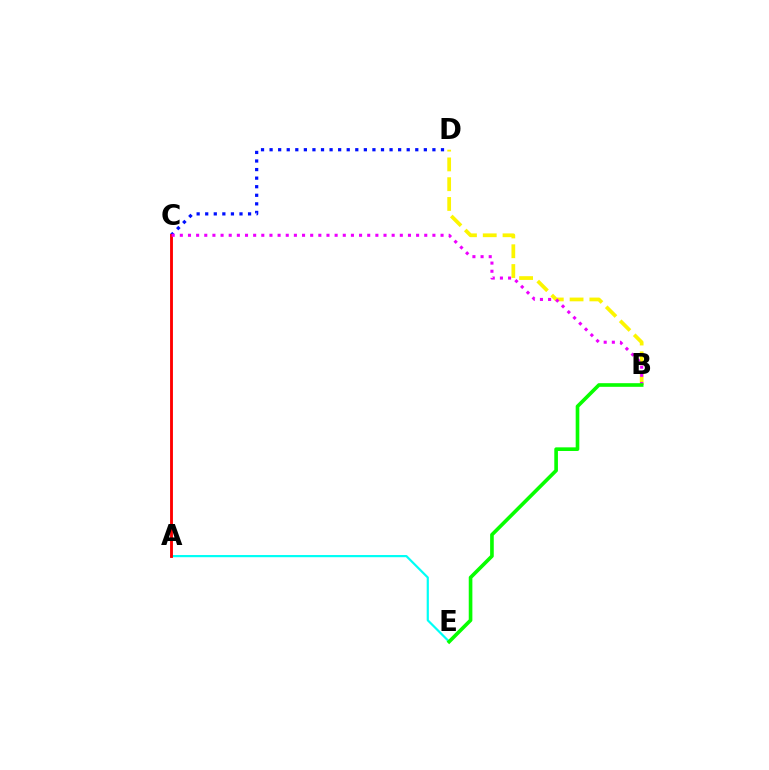{('C', 'D'): [{'color': '#0010ff', 'line_style': 'dotted', 'thickness': 2.33}], ('B', 'D'): [{'color': '#fcf500', 'line_style': 'dashed', 'thickness': 2.69}], ('A', 'E'): [{'color': '#00fff6', 'line_style': 'solid', 'thickness': 1.58}], ('A', 'C'): [{'color': '#ff0000', 'line_style': 'solid', 'thickness': 2.06}], ('B', 'C'): [{'color': '#ee00ff', 'line_style': 'dotted', 'thickness': 2.21}], ('B', 'E'): [{'color': '#08ff00', 'line_style': 'solid', 'thickness': 2.62}]}